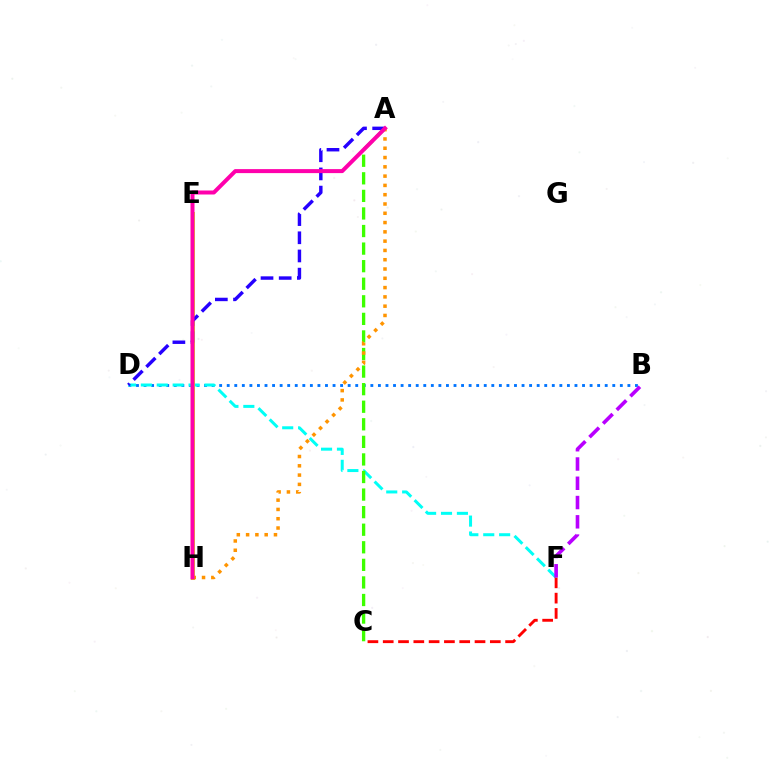{('B', 'D'): [{'color': '#0074ff', 'line_style': 'dotted', 'thickness': 2.05}], ('E', 'H'): [{'color': '#00ff5c', 'line_style': 'solid', 'thickness': 1.61}, {'color': '#d1ff00', 'line_style': 'solid', 'thickness': 2.89}], ('D', 'F'): [{'color': '#00fff6', 'line_style': 'dashed', 'thickness': 2.16}], ('A', 'C'): [{'color': '#3dff00', 'line_style': 'dashed', 'thickness': 2.39}], ('A', 'D'): [{'color': '#2500ff', 'line_style': 'dashed', 'thickness': 2.47}], ('A', 'H'): [{'color': '#ff9400', 'line_style': 'dotted', 'thickness': 2.52}, {'color': '#ff00ac', 'line_style': 'solid', 'thickness': 2.88}], ('C', 'F'): [{'color': '#ff0000', 'line_style': 'dashed', 'thickness': 2.08}], ('B', 'F'): [{'color': '#b900ff', 'line_style': 'dashed', 'thickness': 2.62}]}